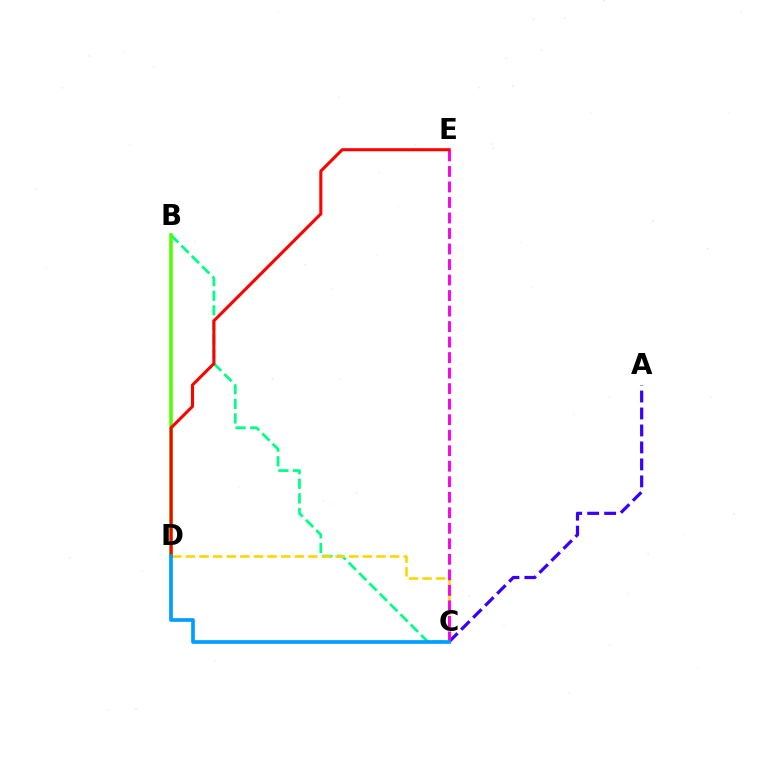{('A', 'C'): [{'color': '#3700ff', 'line_style': 'dashed', 'thickness': 2.31}], ('B', 'C'): [{'color': '#00ff86', 'line_style': 'dashed', 'thickness': 1.99}], ('C', 'D'): [{'color': '#ffd500', 'line_style': 'dashed', 'thickness': 1.85}, {'color': '#009eff', 'line_style': 'solid', 'thickness': 2.66}], ('C', 'E'): [{'color': '#ff00ed', 'line_style': 'dashed', 'thickness': 2.11}], ('B', 'D'): [{'color': '#4fff00', 'line_style': 'solid', 'thickness': 2.55}], ('D', 'E'): [{'color': '#ff0000', 'line_style': 'solid', 'thickness': 2.21}]}